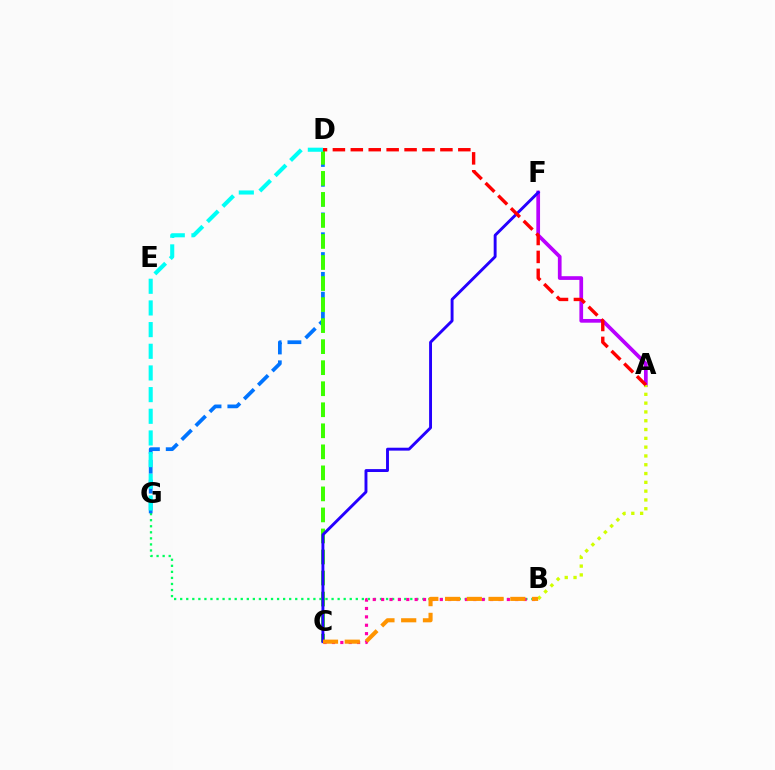{('B', 'G'): [{'color': '#00ff5c', 'line_style': 'dotted', 'thickness': 1.65}], ('D', 'G'): [{'color': '#0074ff', 'line_style': 'dashed', 'thickness': 2.69}, {'color': '#00fff6', 'line_style': 'dashed', 'thickness': 2.94}], ('A', 'F'): [{'color': '#b900ff', 'line_style': 'solid', 'thickness': 2.67}], ('A', 'B'): [{'color': '#d1ff00', 'line_style': 'dotted', 'thickness': 2.39}], ('B', 'C'): [{'color': '#ff00ac', 'line_style': 'dotted', 'thickness': 2.28}, {'color': '#ff9400', 'line_style': 'dashed', 'thickness': 2.96}], ('C', 'D'): [{'color': '#3dff00', 'line_style': 'dashed', 'thickness': 2.86}], ('C', 'F'): [{'color': '#2500ff', 'line_style': 'solid', 'thickness': 2.09}], ('A', 'D'): [{'color': '#ff0000', 'line_style': 'dashed', 'thickness': 2.43}]}